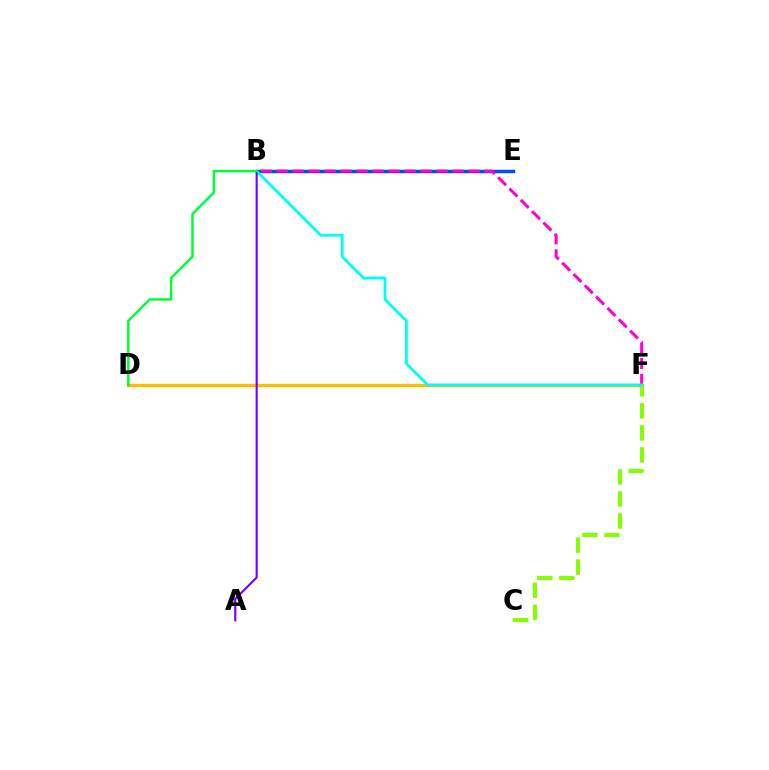{('B', 'E'): [{'color': '#004bff', 'line_style': 'solid', 'thickness': 2.5}], ('C', 'F'): [{'color': '#84ff00', 'line_style': 'dashed', 'thickness': 2.99}], ('D', 'F'): [{'color': '#ff0000', 'line_style': 'dotted', 'thickness': 1.93}, {'color': '#ffbd00', 'line_style': 'solid', 'thickness': 2.39}], ('B', 'F'): [{'color': '#ff00cf', 'line_style': 'dashed', 'thickness': 2.17}, {'color': '#00fff6', 'line_style': 'solid', 'thickness': 2.03}], ('A', 'B'): [{'color': '#7200ff', 'line_style': 'solid', 'thickness': 1.53}], ('B', 'D'): [{'color': '#00ff39', 'line_style': 'solid', 'thickness': 1.79}]}